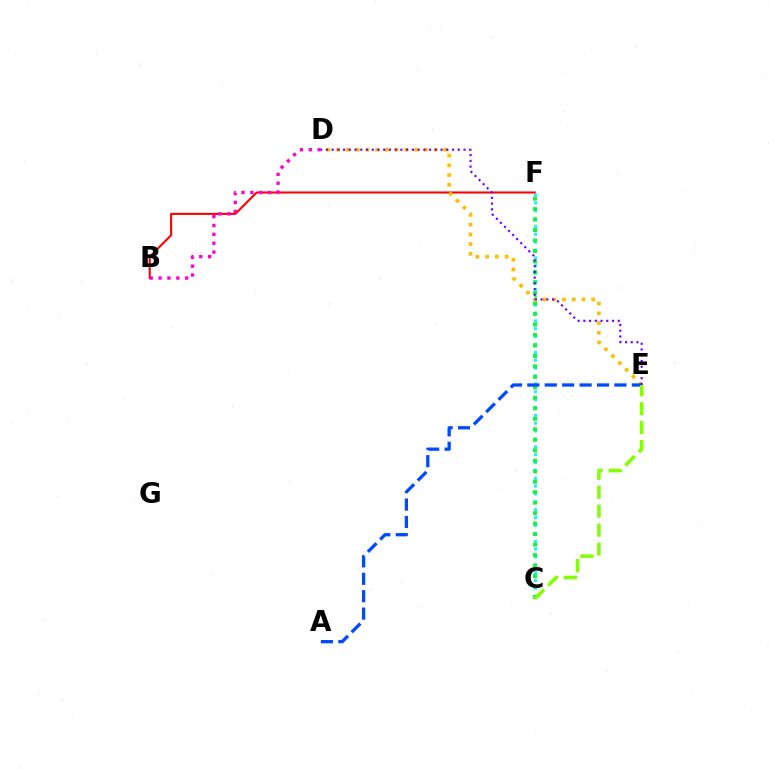{('C', 'F'): [{'color': '#00fff6', 'line_style': 'dotted', 'thickness': 2.14}, {'color': '#00ff39', 'line_style': 'dotted', 'thickness': 2.85}], ('B', 'F'): [{'color': '#ff0000', 'line_style': 'solid', 'thickness': 1.5}], ('D', 'E'): [{'color': '#ffbd00', 'line_style': 'dotted', 'thickness': 2.65}, {'color': '#7200ff', 'line_style': 'dotted', 'thickness': 1.56}], ('B', 'D'): [{'color': '#ff00cf', 'line_style': 'dotted', 'thickness': 2.41}], ('A', 'E'): [{'color': '#004bff', 'line_style': 'dashed', 'thickness': 2.37}], ('C', 'E'): [{'color': '#84ff00', 'line_style': 'dashed', 'thickness': 2.58}]}